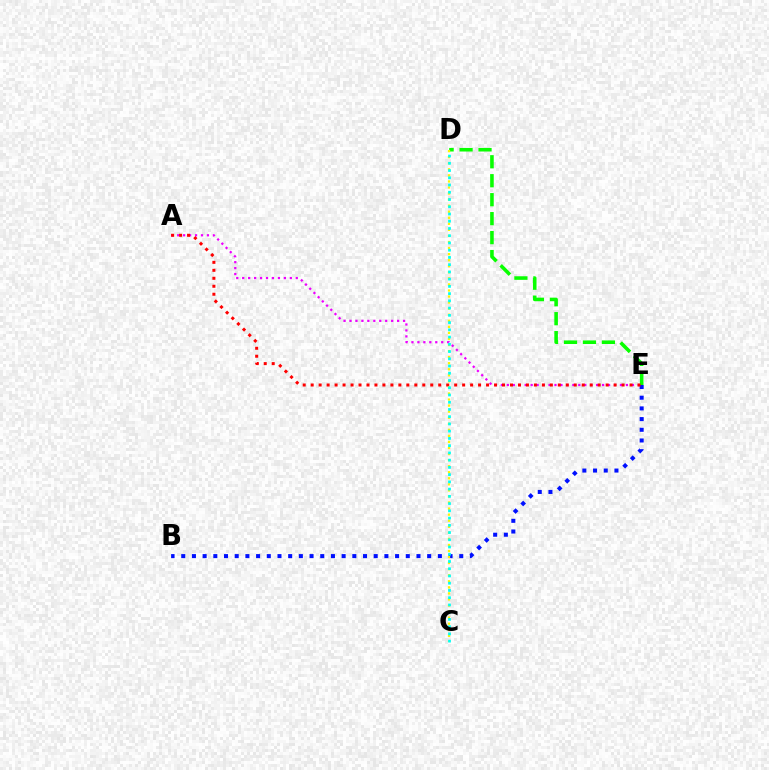{('D', 'E'): [{'color': '#08ff00', 'line_style': 'dashed', 'thickness': 2.58}], ('B', 'E'): [{'color': '#0010ff', 'line_style': 'dotted', 'thickness': 2.91}], ('A', 'E'): [{'color': '#ee00ff', 'line_style': 'dotted', 'thickness': 1.62}, {'color': '#ff0000', 'line_style': 'dotted', 'thickness': 2.17}], ('C', 'D'): [{'color': '#fcf500', 'line_style': 'dotted', 'thickness': 1.65}, {'color': '#00fff6', 'line_style': 'dotted', 'thickness': 1.97}]}